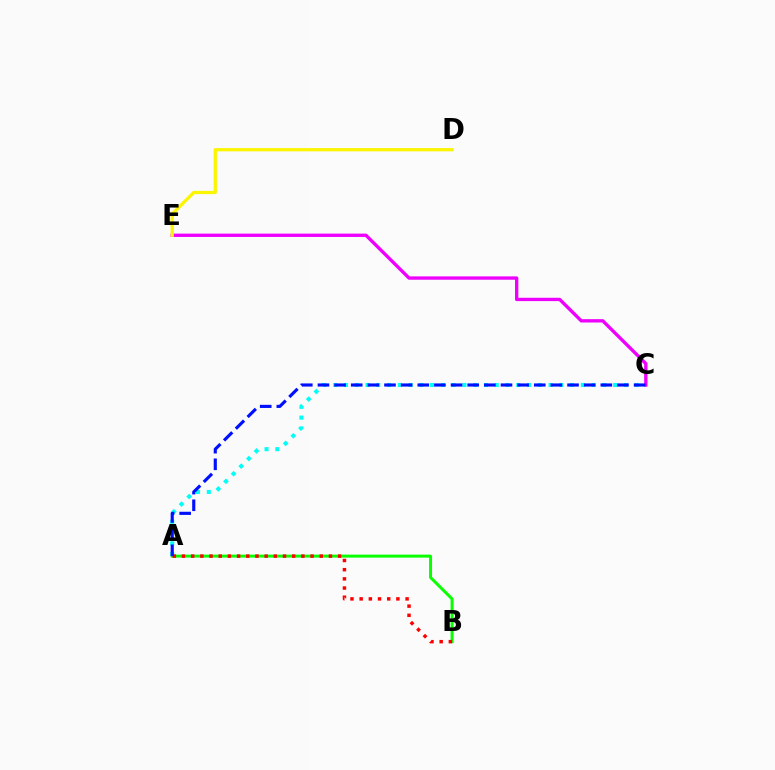{('A', 'C'): [{'color': '#00fff6', 'line_style': 'dotted', 'thickness': 2.93}, {'color': '#0010ff', 'line_style': 'dashed', 'thickness': 2.26}], ('A', 'B'): [{'color': '#08ff00', 'line_style': 'solid', 'thickness': 2.14}, {'color': '#ff0000', 'line_style': 'dotted', 'thickness': 2.5}], ('C', 'E'): [{'color': '#ee00ff', 'line_style': 'solid', 'thickness': 2.41}], ('D', 'E'): [{'color': '#fcf500', 'line_style': 'solid', 'thickness': 2.35}]}